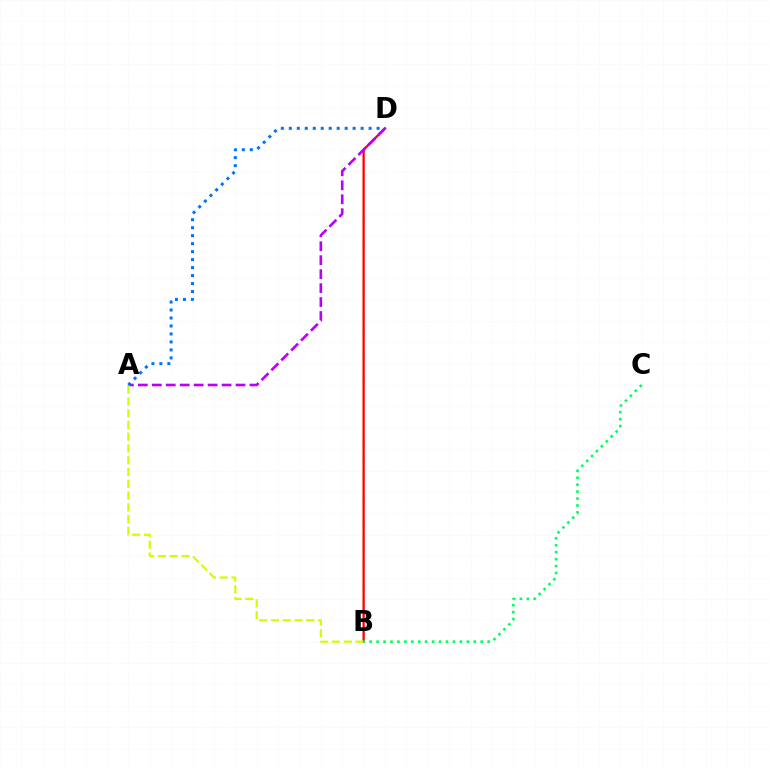{('B', 'D'): [{'color': '#ff0000', 'line_style': 'solid', 'thickness': 1.65}], ('A', 'D'): [{'color': '#b900ff', 'line_style': 'dashed', 'thickness': 1.9}, {'color': '#0074ff', 'line_style': 'dotted', 'thickness': 2.17}], ('A', 'B'): [{'color': '#d1ff00', 'line_style': 'dashed', 'thickness': 1.6}], ('B', 'C'): [{'color': '#00ff5c', 'line_style': 'dotted', 'thickness': 1.89}]}